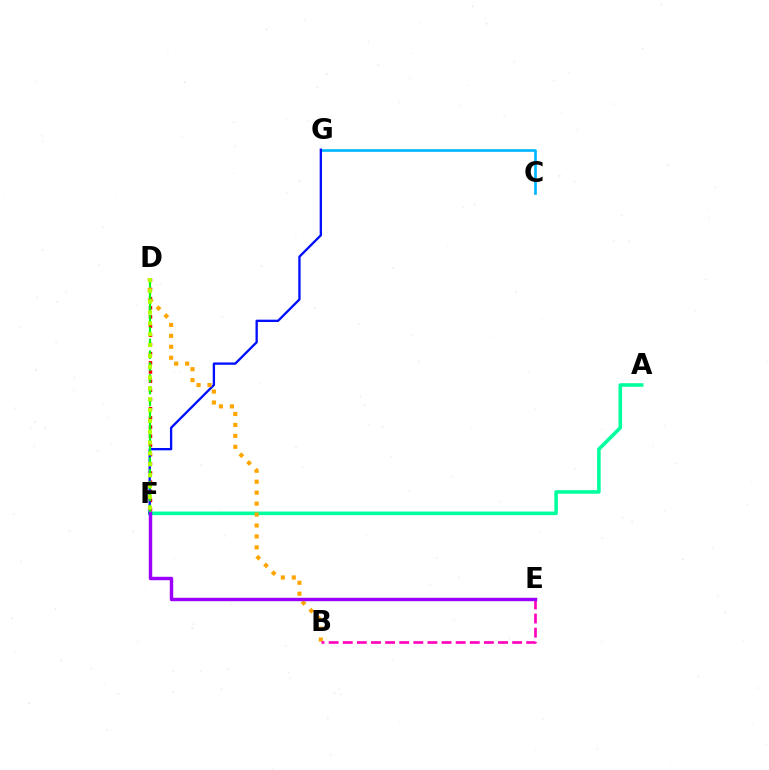{('D', 'F'): [{'color': '#ff0000', 'line_style': 'dotted', 'thickness': 2.49}, {'color': '#08ff00', 'line_style': 'dashed', 'thickness': 1.61}, {'color': '#b3ff00', 'line_style': 'dotted', 'thickness': 2.94}], ('C', 'G'): [{'color': '#00b5ff', 'line_style': 'solid', 'thickness': 1.92}], ('A', 'F'): [{'color': '#00ff9d', 'line_style': 'solid', 'thickness': 2.57}], ('F', 'G'): [{'color': '#0010ff', 'line_style': 'solid', 'thickness': 1.68}], ('B', 'D'): [{'color': '#ffa500', 'line_style': 'dotted', 'thickness': 2.97}], ('B', 'E'): [{'color': '#ff00bd', 'line_style': 'dashed', 'thickness': 1.92}], ('E', 'F'): [{'color': '#9b00ff', 'line_style': 'solid', 'thickness': 2.48}]}